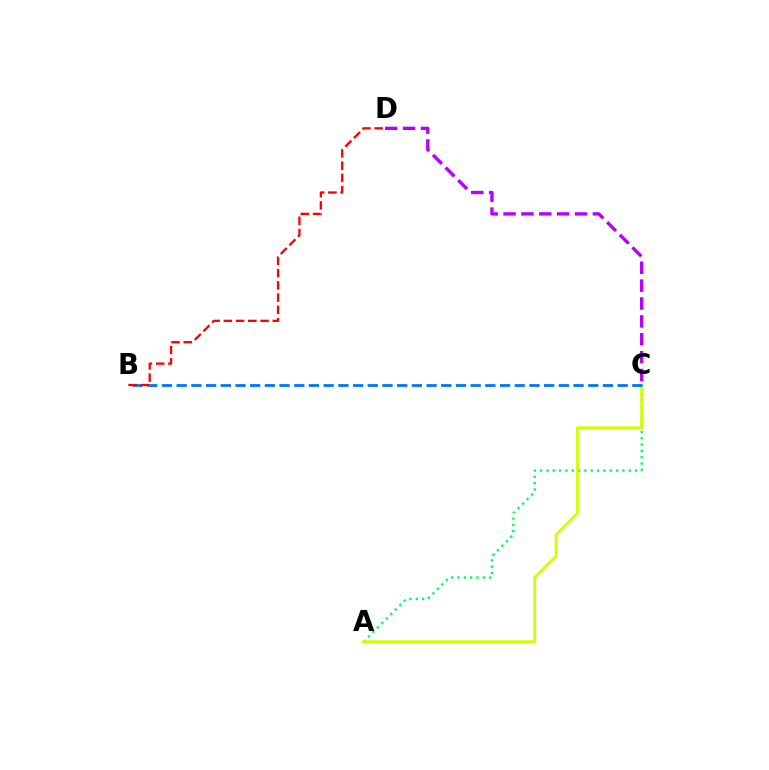{('A', 'C'): [{'color': '#00ff5c', 'line_style': 'dotted', 'thickness': 1.72}, {'color': '#d1ff00', 'line_style': 'solid', 'thickness': 2.02}], ('B', 'C'): [{'color': '#0074ff', 'line_style': 'dashed', 'thickness': 2.0}], ('B', 'D'): [{'color': '#ff0000', 'line_style': 'dashed', 'thickness': 1.66}], ('C', 'D'): [{'color': '#b900ff', 'line_style': 'dashed', 'thickness': 2.43}]}